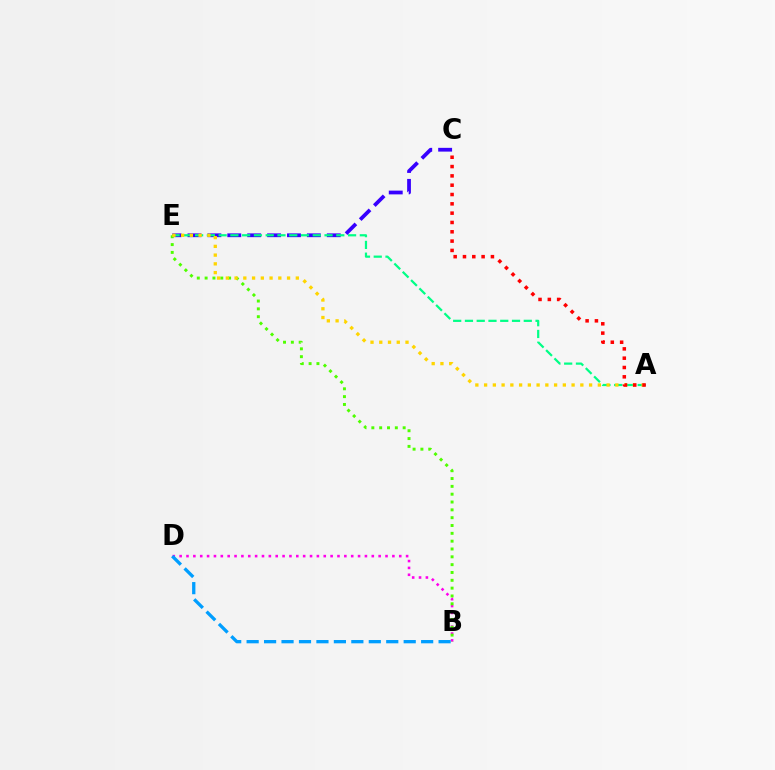{('C', 'E'): [{'color': '#3700ff', 'line_style': 'dashed', 'thickness': 2.7}], ('A', 'E'): [{'color': '#00ff86', 'line_style': 'dashed', 'thickness': 1.6}, {'color': '#ffd500', 'line_style': 'dotted', 'thickness': 2.38}], ('B', 'D'): [{'color': '#ff00ed', 'line_style': 'dotted', 'thickness': 1.86}, {'color': '#009eff', 'line_style': 'dashed', 'thickness': 2.37}], ('B', 'E'): [{'color': '#4fff00', 'line_style': 'dotted', 'thickness': 2.13}], ('A', 'C'): [{'color': '#ff0000', 'line_style': 'dotted', 'thickness': 2.53}]}